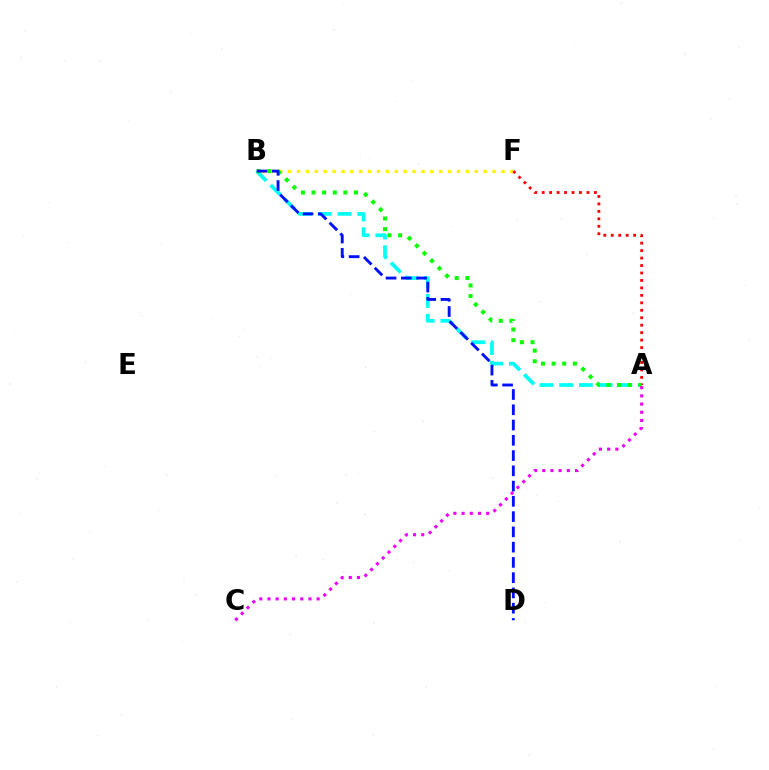{('B', 'F'): [{'color': '#fcf500', 'line_style': 'dotted', 'thickness': 2.41}], ('A', 'B'): [{'color': '#00fff6', 'line_style': 'dashed', 'thickness': 2.68}, {'color': '#08ff00', 'line_style': 'dotted', 'thickness': 2.89}], ('A', 'F'): [{'color': '#ff0000', 'line_style': 'dotted', 'thickness': 2.03}], ('A', 'C'): [{'color': '#ee00ff', 'line_style': 'dotted', 'thickness': 2.23}], ('B', 'D'): [{'color': '#0010ff', 'line_style': 'dashed', 'thickness': 2.07}]}